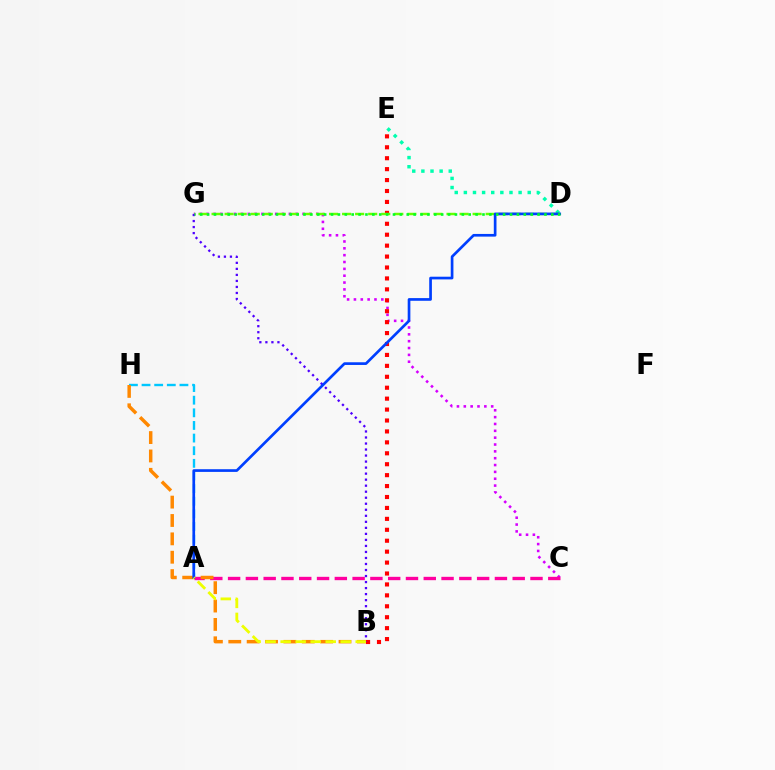{('C', 'G'): [{'color': '#d600ff', 'line_style': 'dotted', 'thickness': 1.86}], ('B', 'E'): [{'color': '#ff0000', 'line_style': 'dotted', 'thickness': 2.97}], ('A', 'H'): [{'color': '#00c7ff', 'line_style': 'dashed', 'thickness': 1.72}], ('A', 'C'): [{'color': '#ff00a0', 'line_style': 'dashed', 'thickness': 2.42}], ('D', 'E'): [{'color': '#00ffaf', 'line_style': 'dotted', 'thickness': 2.48}], ('D', 'G'): [{'color': '#66ff00', 'line_style': 'dashed', 'thickness': 1.77}, {'color': '#00ff27', 'line_style': 'dotted', 'thickness': 1.87}], ('B', 'H'): [{'color': '#ff8800', 'line_style': 'dashed', 'thickness': 2.5}], ('B', 'G'): [{'color': '#4f00ff', 'line_style': 'dotted', 'thickness': 1.64}], ('A', 'D'): [{'color': '#003fff', 'line_style': 'solid', 'thickness': 1.93}], ('A', 'B'): [{'color': '#eeff00', 'line_style': 'dashed', 'thickness': 2.04}]}